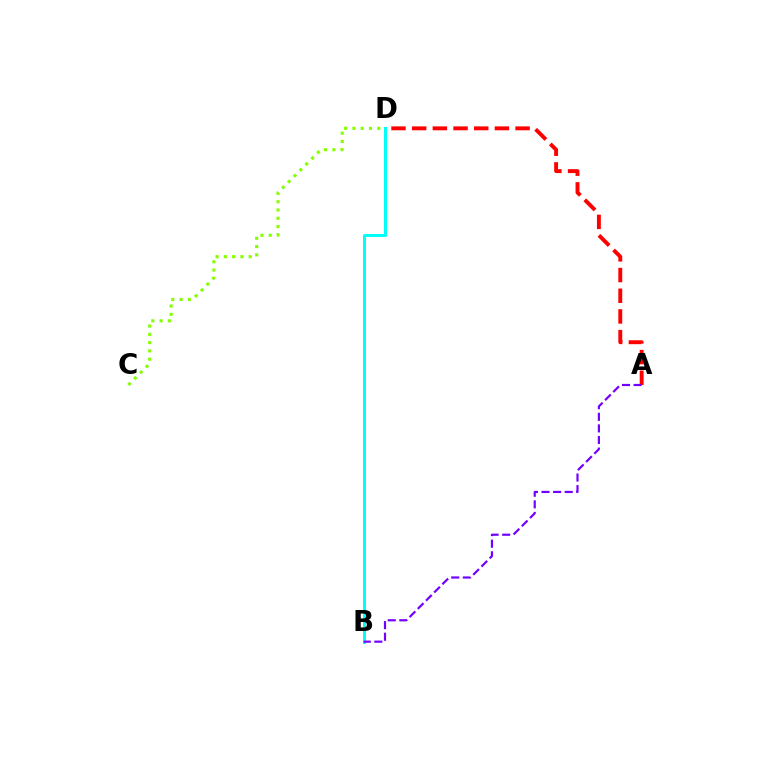{('B', 'D'): [{'color': '#00fff6', 'line_style': 'solid', 'thickness': 2.17}], ('A', 'D'): [{'color': '#ff0000', 'line_style': 'dashed', 'thickness': 2.81}], ('A', 'B'): [{'color': '#7200ff', 'line_style': 'dashed', 'thickness': 1.58}], ('C', 'D'): [{'color': '#84ff00', 'line_style': 'dotted', 'thickness': 2.25}]}